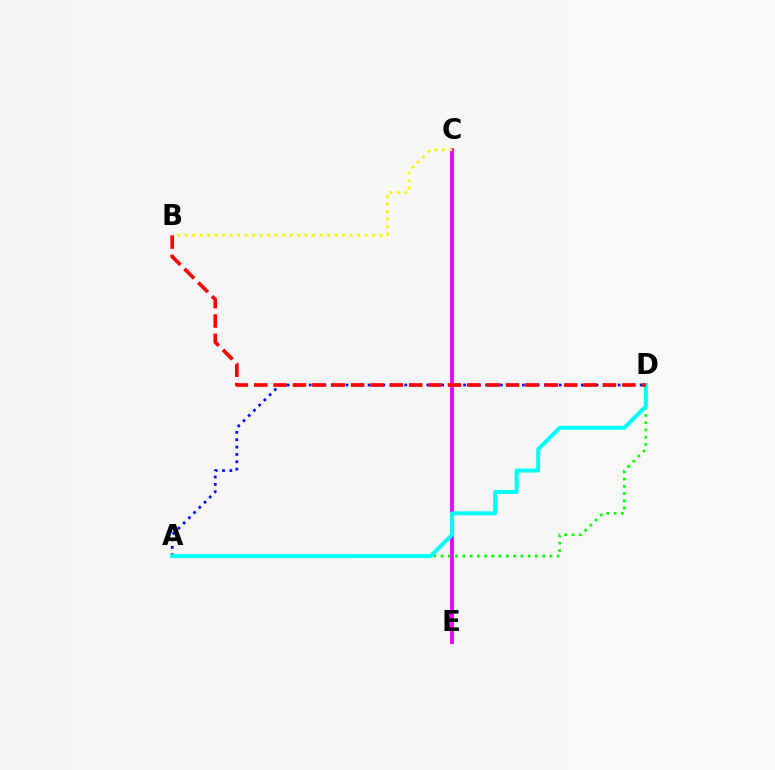{('A', 'D'): [{'color': '#08ff00', 'line_style': 'dotted', 'thickness': 1.97}, {'color': '#0010ff', 'line_style': 'dotted', 'thickness': 2.0}, {'color': '#00fff6', 'line_style': 'solid', 'thickness': 2.86}], ('C', 'E'): [{'color': '#ee00ff', 'line_style': 'solid', 'thickness': 2.76}], ('B', 'D'): [{'color': '#ff0000', 'line_style': 'dashed', 'thickness': 2.63}], ('B', 'C'): [{'color': '#fcf500', 'line_style': 'dotted', 'thickness': 2.04}]}